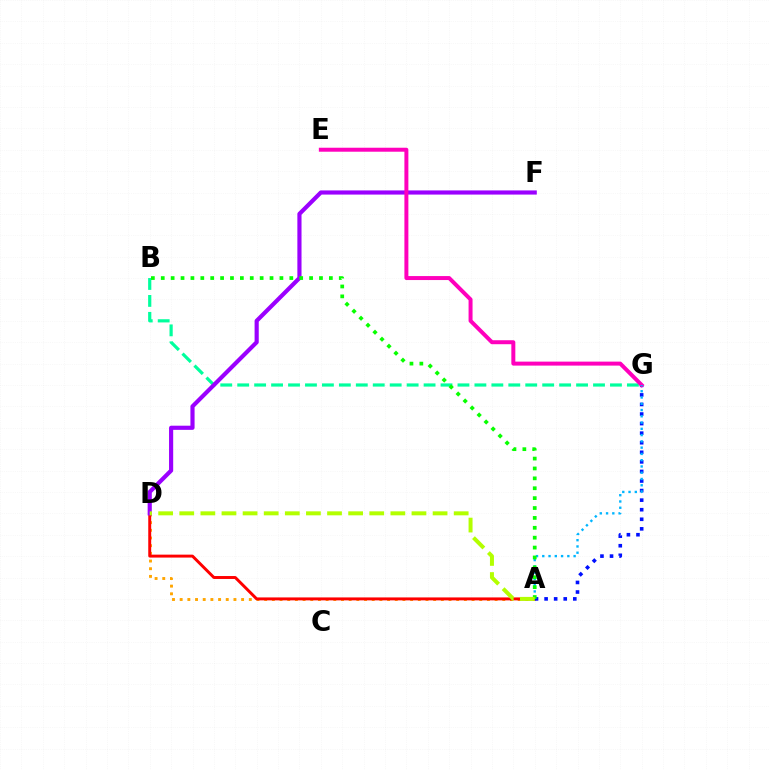{('A', 'D'): [{'color': '#ffa500', 'line_style': 'dotted', 'thickness': 2.09}, {'color': '#ff0000', 'line_style': 'solid', 'thickness': 2.11}, {'color': '#b3ff00', 'line_style': 'dashed', 'thickness': 2.87}], ('B', 'G'): [{'color': '#00ff9d', 'line_style': 'dashed', 'thickness': 2.3}], ('D', 'F'): [{'color': '#9b00ff', 'line_style': 'solid', 'thickness': 2.99}], ('A', 'G'): [{'color': '#0010ff', 'line_style': 'dotted', 'thickness': 2.6}, {'color': '#00b5ff', 'line_style': 'dotted', 'thickness': 1.7}], ('E', 'G'): [{'color': '#ff00bd', 'line_style': 'solid', 'thickness': 2.87}], ('A', 'B'): [{'color': '#08ff00', 'line_style': 'dotted', 'thickness': 2.69}]}